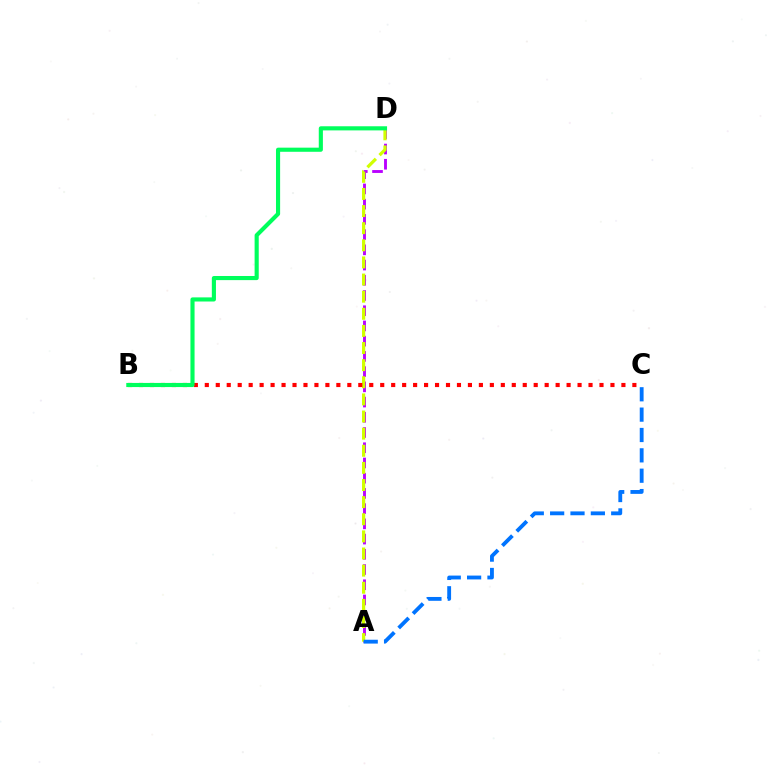{('A', 'D'): [{'color': '#b900ff', 'line_style': 'dashed', 'thickness': 2.07}, {'color': '#d1ff00', 'line_style': 'dashed', 'thickness': 2.33}], ('B', 'C'): [{'color': '#ff0000', 'line_style': 'dotted', 'thickness': 2.98}], ('B', 'D'): [{'color': '#00ff5c', 'line_style': 'solid', 'thickness': 2.97}], ('A', 'C'): [{'color': '#0074ff', 'line_style': 'dashed', 'thickness': 2.77}]}